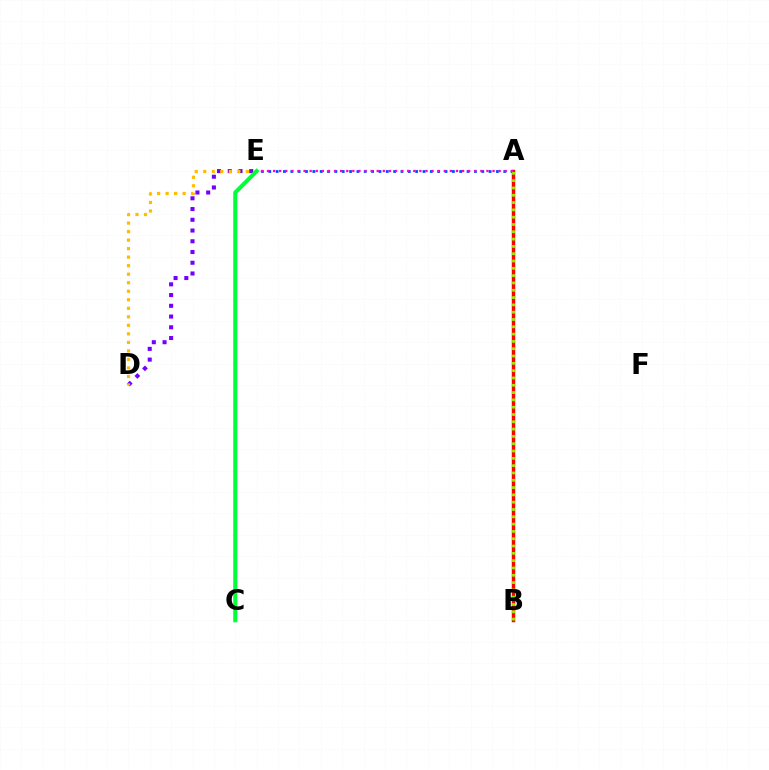{('C', 'E'): [{'color': '#00fff6', 'line_style': 'solid', 'thickness': 2.01}, {'color': '#00ff39', 'line_style': 'solid', 'thickness': 2.92}], ('D', 'E'): [{'color': '#7200ff', 'line_style': 'dotted', 'thickness': 2.92}, {'color': '#ffbd00', 'line_style': 'dotted', 'thickness': 2.32}], ('A', 'E'): [{'color': '#004bff', 'line_style': 'dotted', 'thickness': 2.0}, {'color': '#ff00cf', 'line_style': 'dotted', 'thickness': 1.66}], ('A', 'B'): [{'color': '#ff0000', 'line_style': 'solid', 'thickness': 2.49}, {'color': '#84ff00', 'line_style': 'dotted', 'thickness': 1.99}]}